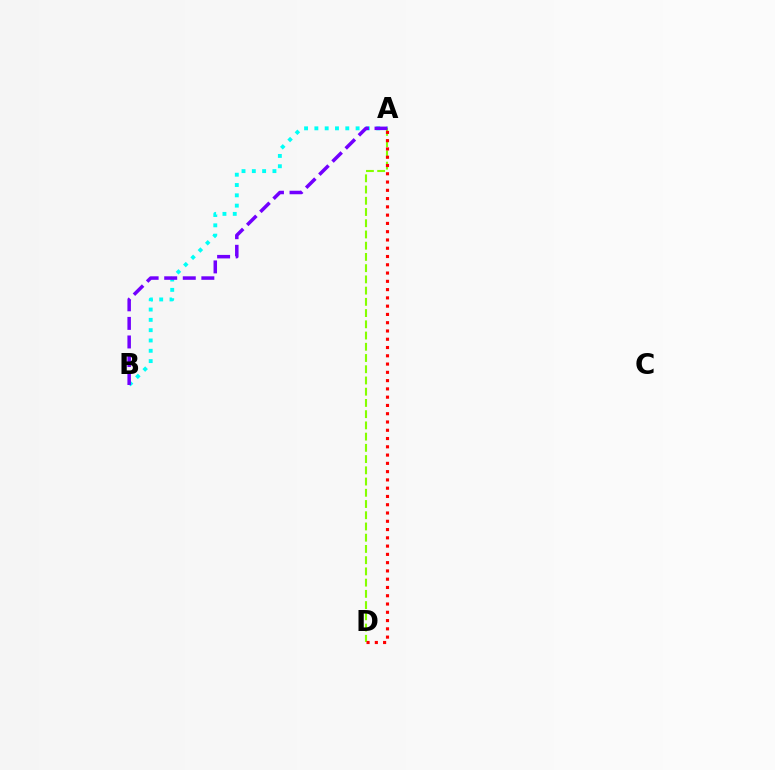{('A', 'B'): [{'color': '#00fff6', 'line_style': 'dotted', 'thickness': 2.8}, {'color': '#7200ff', 'line_style': 'dashed', 'thickness': 2.52}], ('A', 'D'): [{'color': '#84ff00', 'line_style': 'dashed', 'thickness': 1.53}, {'color': '#ff0000', 'line_style': 'dotted', 'thickness': 2.25}]}